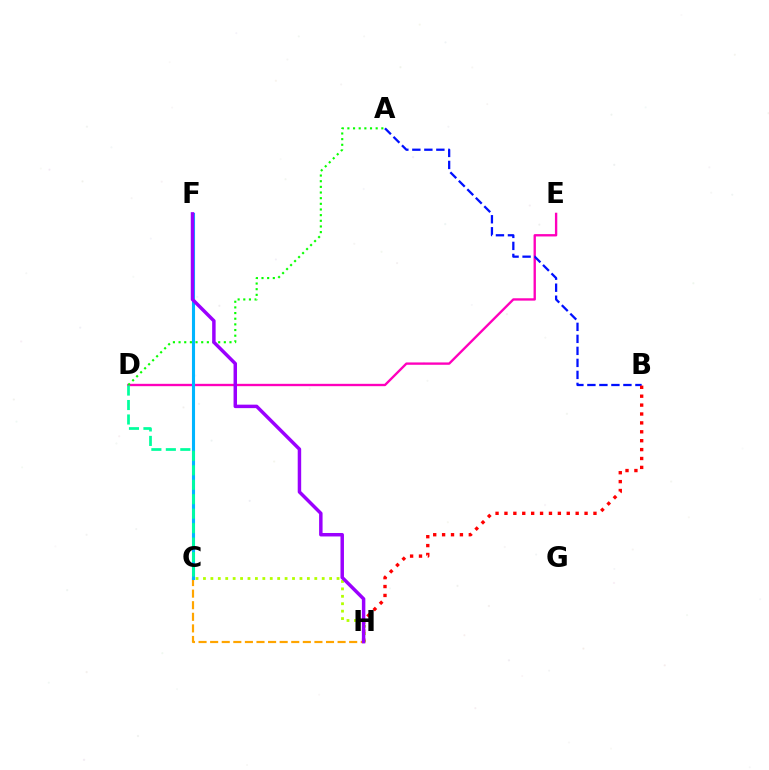{('C', 'H'): [{'color': '#b3ff00', 'line_style': 'dotted', 'thickness': 2.02}, {'color': '#ffa500', 'line_style': 'dashed', 'thickness': 1.57}], ('D', 'E'): [{'color': '#ff00bd', 'line_style': 'solid', 'thickness': 1.69}], ('C', 'F'): [{'color': '#00b5ff', 'line_style': 'solid', 'thickness': 2.22}], ('A', 'D'): [{'color': '#08ff00', 'line_style': 'dotted', 'thickness': 1.54}], ('A', 'B'): [{'color': '#0010ff', 'line_style': 'dashed', 'thickness': 1.63}], ('B', 'H'): [{'color': '#ff0000', 'line_style': 'dotted', 'thickness': 2.42}], ('F', 'H'): [{'color': '#9b00ff', 'line_style': 'solid', 'thickness': 2.5}], ('C', 'D'): [{'color': '#00ff9d', 'line_style': 'dashed', 'thickness': 1.97}]}